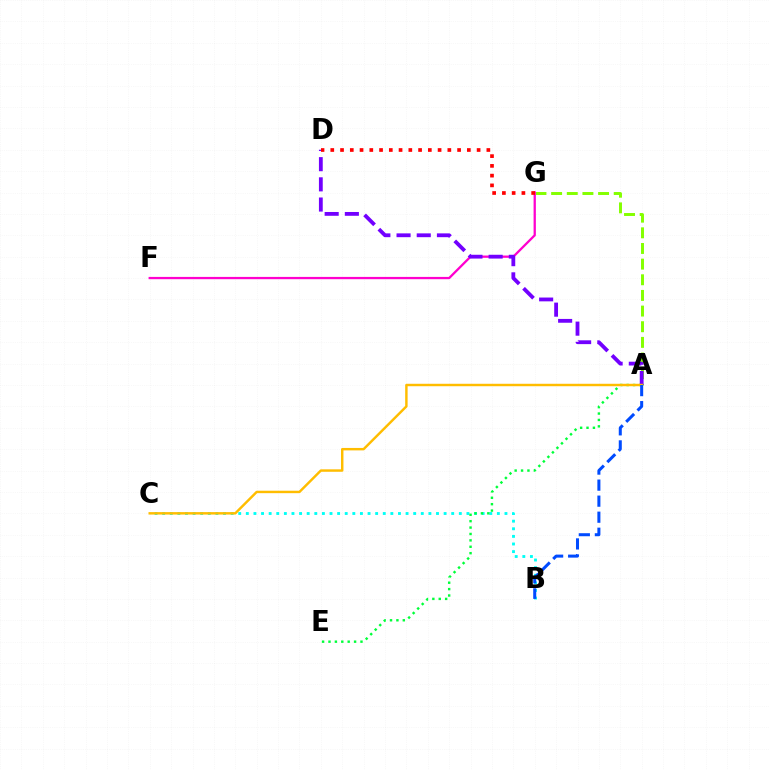{('B', 'C'): [{'color': '#00fff6', 'line_style': 'dotted', 'thickness': 2.07}], ('A', 'G'): [{'color': '#84ff00', 'line_style': 'dashed', 'thickness': 2.13}], ('A', 'E'): [{'color': '#00ff39', 'line_style': 'dotted', 'thickness': 1.74}], ('F', 'G'): [{'color': '#ff00cf', 'line_style': 'solid', 'thickness': 1.64}], ('A', 'D'): [{'color': '#7200ff', 'line_style': 'dashed', 'thickness': 2.74}], ('A', 'C'): [{'color': '#ffbd00', 'line_style': 'solid', 'thickness': 1.76}], ('A', 'B'): [{'color': '#004bff', 'line_style': 'dashed', 'thickness': 2.18}], ('D', 'G'): [{'color': '#ff0000', 'line_style': 'dotted', 'thickness': 2.65}]}